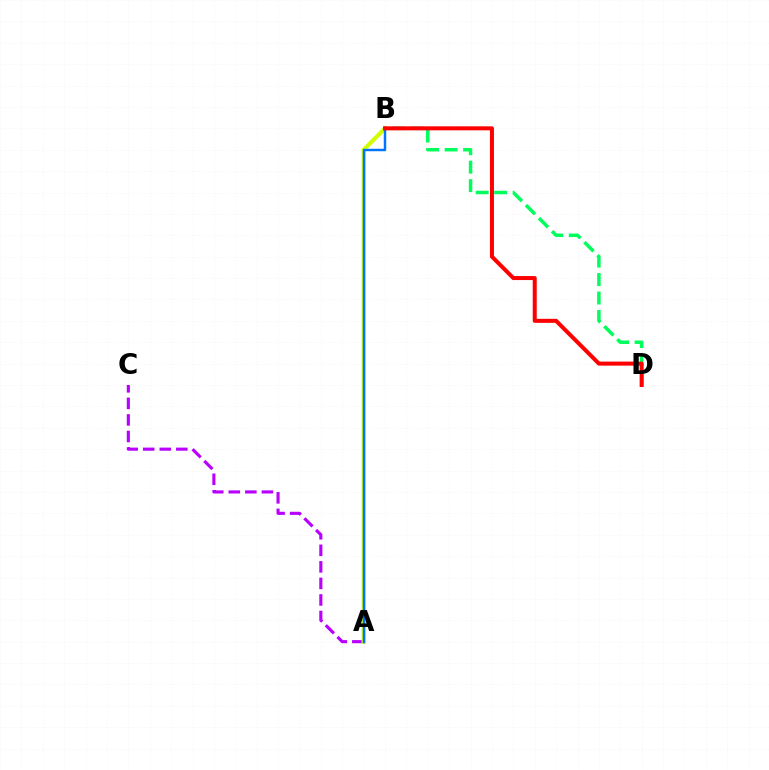{('A', 'C'): [{'color': '#b900ff', 'line_style': 'dashed', 'thickness': 2.25}], ('A', 'B'): [{'color': '#d1ff00', 'line_style': 'solid', 'thickness': 2.95}, {'color': '#0074ff', 'line_style': 'solid', 'thickness': 1.76}], ('B', 'D'): [{'color': '#00ff5c', 'line_style': 'dashed', 'thickness': 2.51}, {'color': '#ff0000', 'line_style': 'solid', 'thickness': 2.89}]}